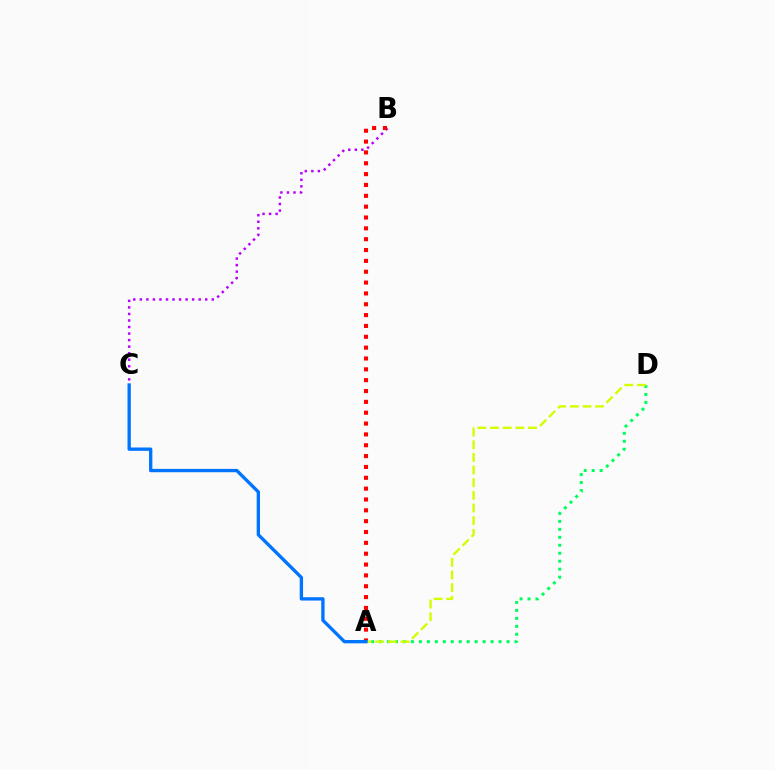{('A', 'D'): [{'color': '#00ff5c', 'line_style': 'dotted', 'thickness': 2.17}, {'color': '#d1ff00', 'line_style': 'dashed', 'thickness': 1.72}], ('B', 'C'): [{'color': '#b900ff', 'line_style': 'dotted', 'thickness': 1.78}], ('A', 'B'): [{'color': '#ff0000', 'line_style': 'dotted', 'thickness': 2.95}], ('A', 'C'): [{'color': '#0074ff', 'line_style': 'solid', 'thickness': 2.4}]}